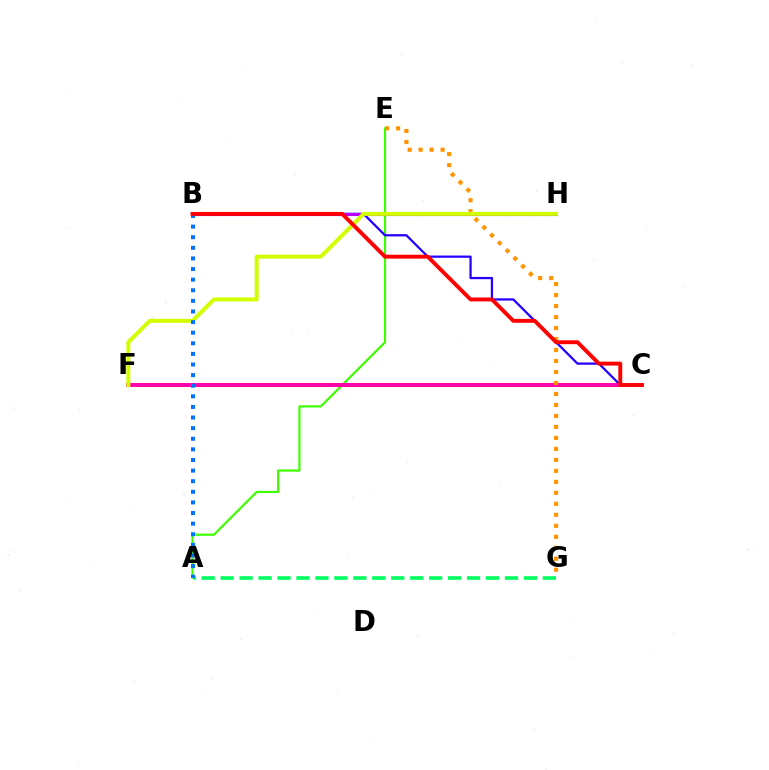{('B', 'H'): [{'color': '#00fff6', 'line_style': 'dotted', 'thickness': 2.26}, {'color': '#b900ff', 'line_style': 'solid', 'thickness': 2.24}], ('A', 'G'): [{'color': '#00ff5c', 'line_style': 'dashed', 'thickness': 2.57}], ('A', 'E'): [{'color': '#3dff00', 'line_style': 'solid', 'thickness': 1.58}], ('B', 'C'): [{'color': '#2500ff', 'line_style': 'solid', 'thickness': 1.63}, {'color': '#ff0000', 'line_style': 'solid', 'thickness': 2.81}], ('C', 'F'): [{'color': '#ff00ac', 'line_style': 'solid', 'thickness': 2.85}], ('E', 'G'): [{'color': '#ff9400', 'line_style': 'dotted', 'thickness': 2.99}], ('F', 'H'): [{'color': '#d1ff00', 'line_style': 'solid', 'thickness': 2.85}], ('A', 'B'): [{'color': '#0074ff', 'line_style': 'dotted', 'thickness': 2.88}]}